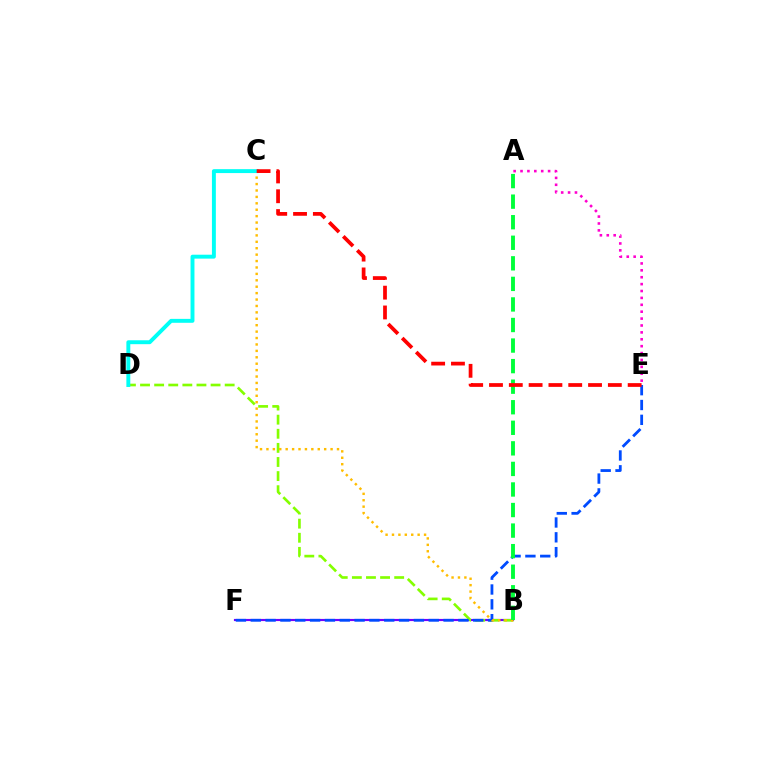{('B', 'F'): [{'color': '#7200ff', 'line_style': 'solid', 'thickness': 1.55}], ('B', 'D'): [{'color': '#84ff00', 'line_style': 'dashed', 'thickness': 1.92}], ('E', 'F'): [{'color': '#004bff', 'line_style': 'dashed', 'thickness': 2.01}], ('B', 'C'): [{'color': '#ffbd00', 'line_style': 'dotted', 'thickness': 1.74}], ('C', 'D'): [{'color': '#00fff6', 'line_style': 'solid', 'thickness': 2.82}], ('A', 'E'): [{'color': '#ff00cf', 'line_style': 'dotted', 'thickness': 1.87}], ('A', 'B'): [{'color': '#00ff39', 'line_style': 'dashed', 'thickness': 2.79}], ('C', 'E'): [{'color': '#ff0000', 'line_style': 'dashed', 'thickness': 2.69}]}